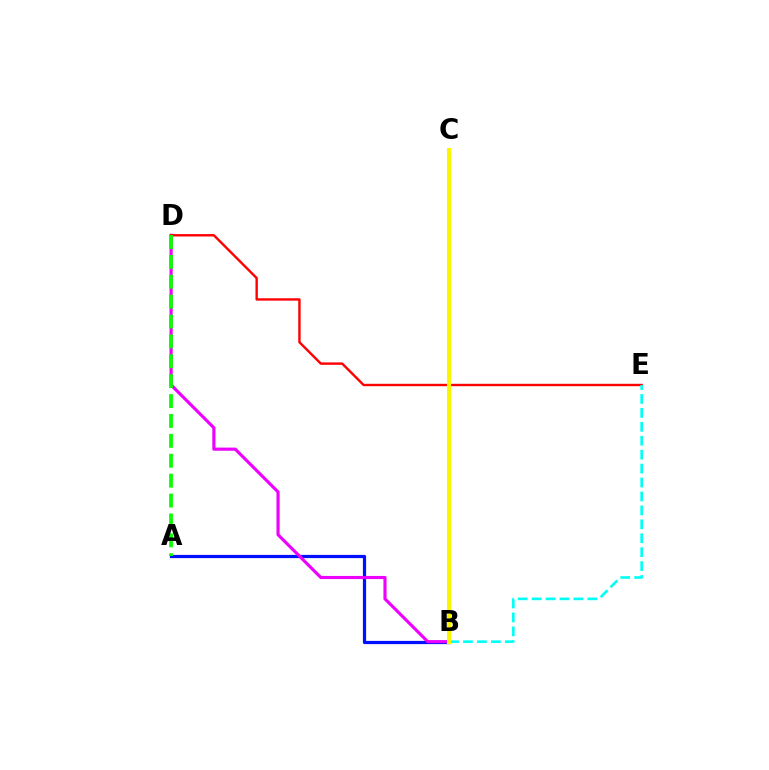{('A', 'B'): [{'color': '#0010ff', 'line_style': 'solid', 'thickness': 2.32}], ('B', 'D'): [{'color': '#ee00ff', 'line_style': 'solid', 'thickness': 2.26}], ('D', 'E'): [{'color': '#ff0000', 'line_style': 'solid', 'thickness': 1.73}], ('A', 'D'): [{'color': '#08ff00', 'line_style': 'dashed', 'thickness': 2.7}], ('B', 'E'): [{'color': '#00fff6', 'line_style': 'dashed', 'thickness': 1.89}], ('B', 'C'): [{'color': '#fcf500', 'line_style': 'solid', 'thickness': 2.94}]}